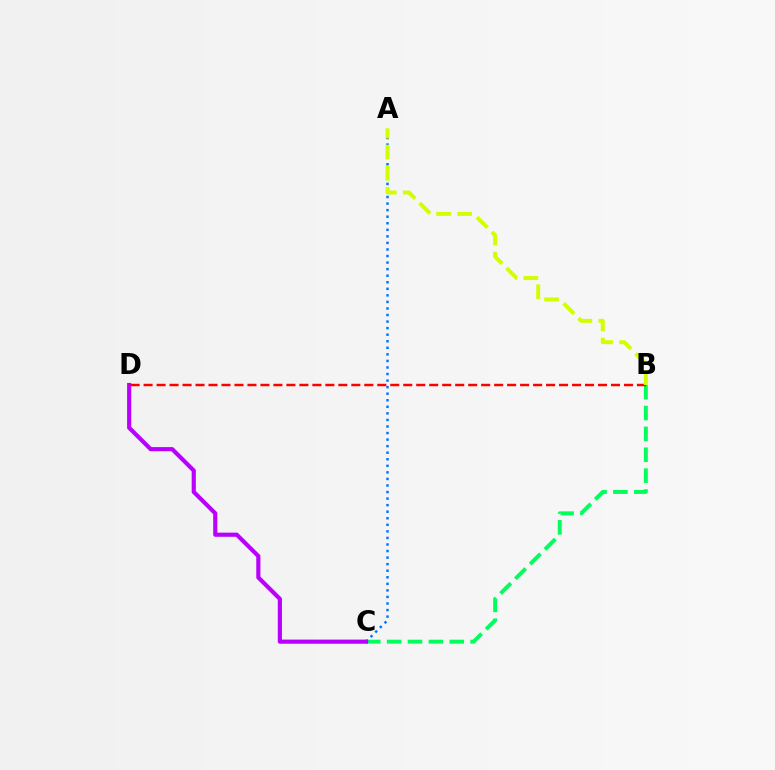{('B', 'C'): [{'color': '#00ff5c', 'line_style': 'dashed', 'thickness': 2.84}], ('A', 'C'): [{'color': '#0074ff', 'line_style': 'dotted', 'thickness': 1.78}], ('C', 'D'): [{'color': '#b900ff', 'line_style': 'solid', 'thickness': 2.99}], ('B', 'D'): [{'color': '#ff0000', 'line_style': 'dashed', 'thickness': 1.76}], ('A', 'B'): [{'color': '#d1ff00', 'line_style': 'dashed', 'thickness': 2.86}]}